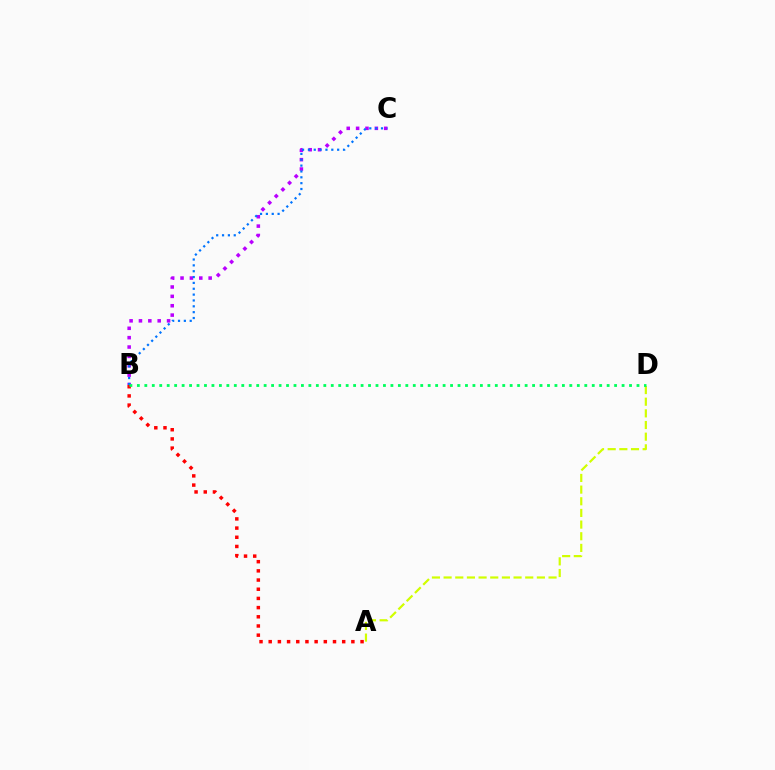{('B', 'C'): [{'color': '#b900ff', 'line_style': 'dotted', 'thickness': 2.55}, {'color': '#0074ff', 'line_style': 'dotted', 'thickness': 1.59}], ('A', 'D'): [{'color': '#d1ff00', 'line_style': 'dashed', 'thickness': 1.58}], ('A', 'B'): [{'color': '#ff0000', 'line_style': 'dotted', 'thickness': 2.5}], ('B', 'D'): [{'color': '#00ff5c', 'line_style': 'dotted', 'thickness': 2.03}]}